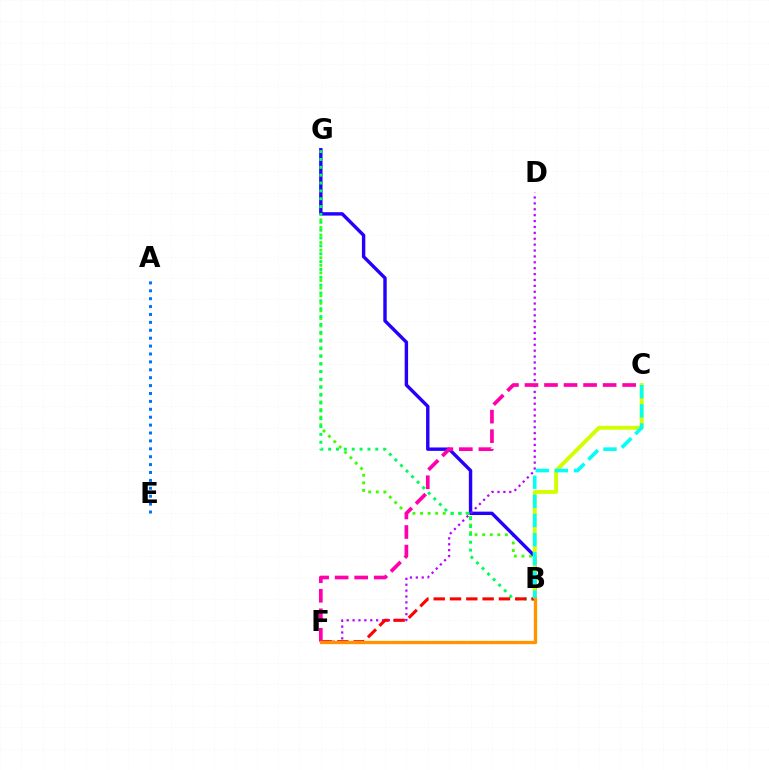{('B', 'G'): [{'color': '#3dff00', 'line_style': 'dotted', 'thickness': 2.06}, {'color': '#2500ff', 'line_style': 'solid', 'thickness': 2.45}, {'color': '#00ff5c', 'line_style': 'dotted', 'thickness': 2.13}], ('D', 'F'): [{'color': '#b900ff', 'line_style': 'dotted', 'thickness': 1.6}], ('B', 'C'): [{'color': '#d1ff00', 'line_style': 'solid', 'thickness': 2.81}, {'color': '#00fff6', 'line_style': 'dashed', 'thickness': 2.6}], ('B', 'F'): [{'color': '#ff0000', 'line_style': 'dashed', 'thickness': 2.21}, {'color': '#ff9400', 'line_style': 'solid', 'thickness': 2.39}], ('A', 'E'): [{'color': '#0074ff', 'line_style': 'dotted', 'thickness': 2.15}], ('C', 'F'): [{'color': '#ff00ac', 'line_style': 'dashed', 'thickness': 2.65}]}